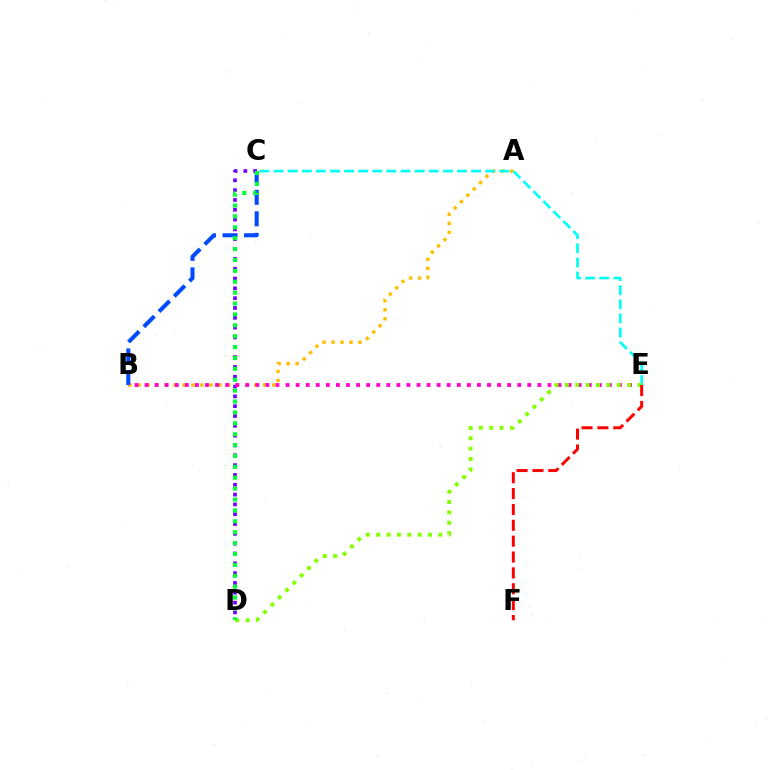{('A', 'B'): [{'color': '#ffbd00', 'line_style': 'dotted', 'thickness': 2.44}], ('B', 'C'): [{'color': '#004bff', 'line_style': 'dashed', 'thickness': 2.93}], ('C', 'D'): [{'color': '#7200ff', 'line_style': 'dotted', 'thickness': 2.67}, {'color': '#00ff39', 'line_style': 'dotted', 'thickness': 2.96}], ('B', 'E'): [{'color': '#ff00cf', 'line_style': 'dotted', 'thickness': 2.74}], ('C', 'E'): [{'color': '#00fff6', 'line_style': 'dashed', 'thickness': 1.92}], ('D', 'E'): [{'color': '#84ff00', 'line_style': 'dotted', 'thickness': 2.82}], ('E', 'F'): [{'color': '#ff0000', 'line_style': 'dashed', 'thickness': 2.16}]}